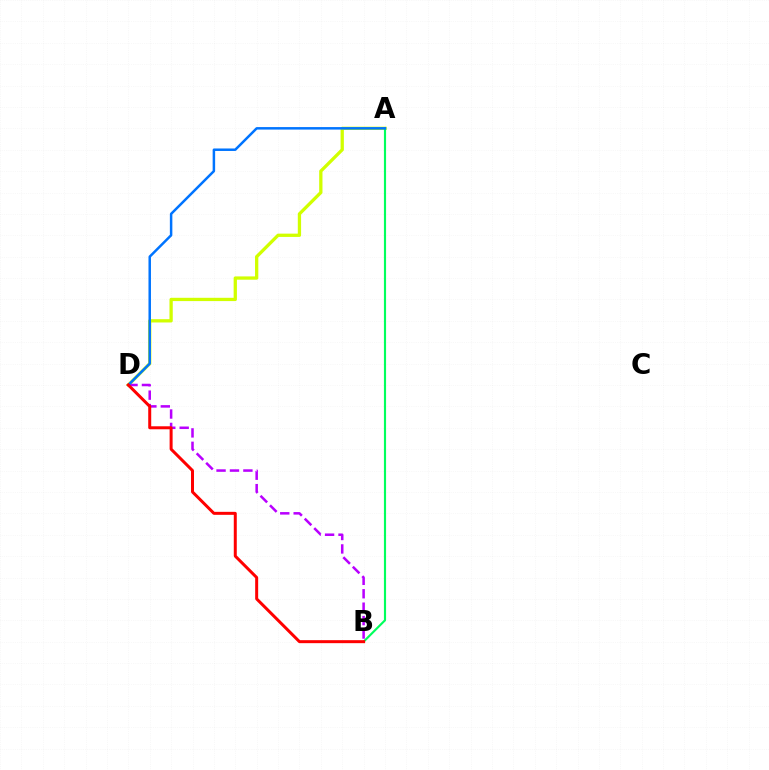{('A', 'D'): [{'color': '#d1ff00', 'line_style': 'solid', 'thickness': 2.37}, {'color': '#0074ff', 'line_style': 'solid', 'thickness': 1.79}], ('B', 'D'): [{'color': '#b900ff', 'line_style': 'dashed', 'thickness': 1.82}, {'color': '#ff0000', 'line_style': 'solid', 'thickness': 2.16}], ('A', 'B'): [{'color': '#00ff5c', 'line_style': 'solid', 'thickness': 1.55}]}